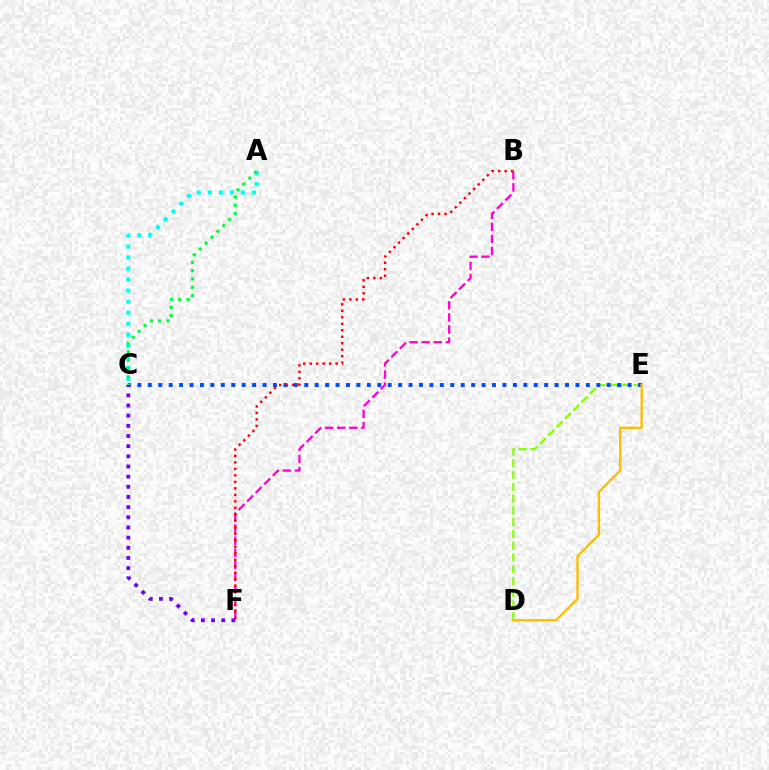{('B', 'F'): [{'color': '#ff00cf', 'line_style': 'dashed', 'thickness': 1.64}, {'color': '#ff0000', 'line_style': 'dotted', 'thickness': 1.76}], ('D', 'E'): [{'color': '#84ff00', 'line_style': 'dashed', 'thickness': 1.6}, {'color': '#ffbd00', 'line_style': 'solid', 'thickness': 1.69}], ('A', 'C'): [{'color': '#00fff6', 'line_style': 'dotted', 'thickness': 3.0}, {'color': '#00ff39', 'line_style': 'dotted', 'thickness': 2.26}], ('C', 'E'): [{'color': '#004bff', 'line_style': 'dotted', 'thickness': 2.83}], ('C', 'F'): [{'color': '#7200ff', 'line_style': 'dotted', 'thickness': 2.76}]}